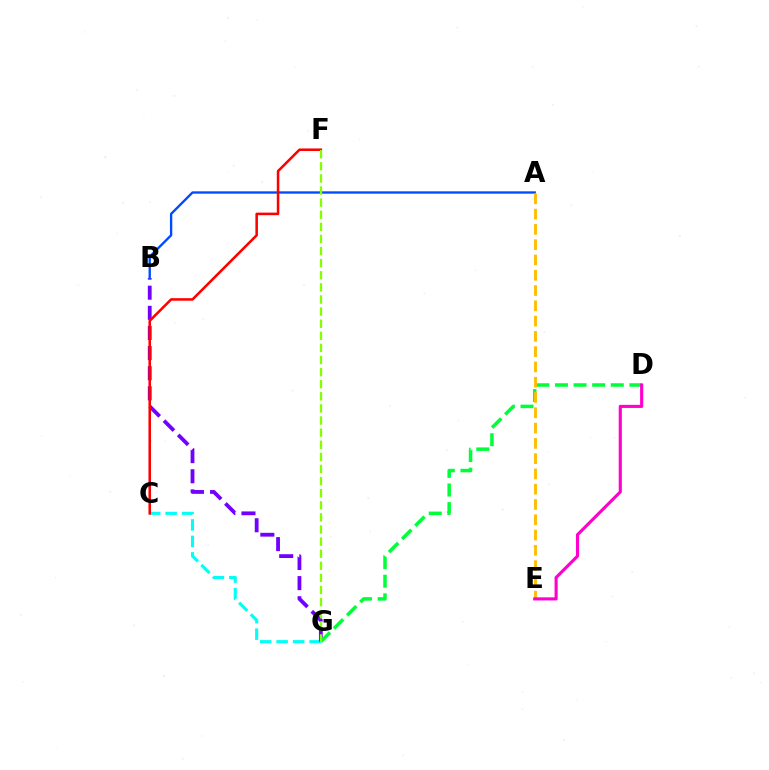{('C', 'G'): [{'color': '#00fff6', 'line_style': 'dashed', 'thickness': 2.24}], ('B', 'G'): [{'color': '#7200ff', 'line_style': 'dashed', 'thickness': 2.73}], ('D', 'G'): [{'color': '#00ff39', 'line_style': 'dashed', 'thickness': 2.53}], ('A', 'B'): [{'color': '#004bff', 'line_style': 'solid', 'thickness': 1.69}], ('C', 'F'): [{'color': '#ff0000', 'line_style': 'solid', 'thickness': 1.84}], ('F', 'G'): [{'color': '#84ff00', 'line_style': 'dashed', 'thickness': 1.64}], ('A', 'E'): [{'color': '#ffbd00', 'line_style': 'dashed', 'thickness': 2.08}], ('D', 'E'): [{'color': '#ff00cf', 'line_style': 'solid', 'thickness': 2.24}]}